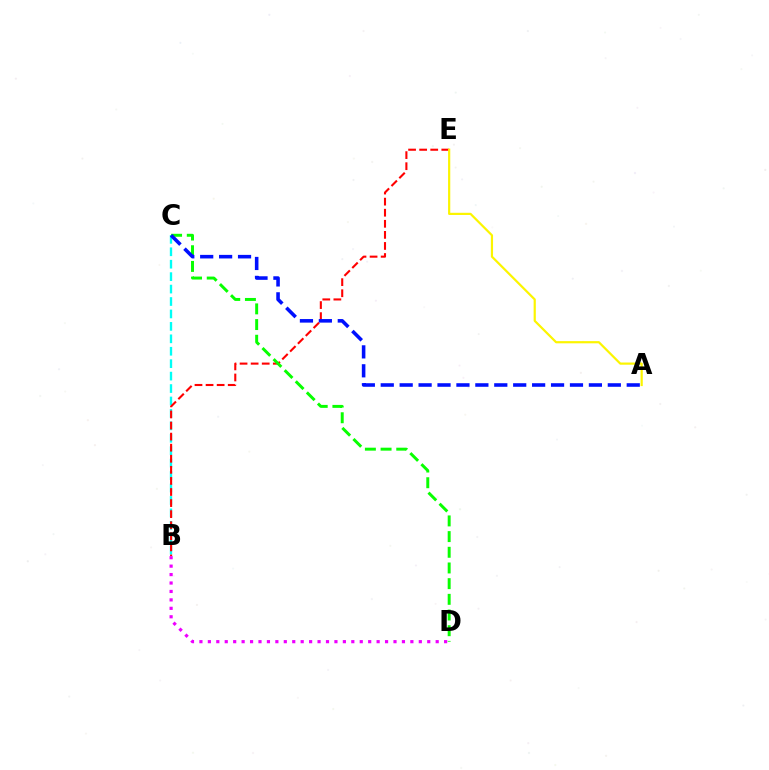{('B', 'C'): [{'color': '#00fff6', 'line_style': 'dashed', 'thickness': 1.69}], ('B', 'E'): [{'color': '#ff0000', 'line_style': 'dashed', 'thickness': 1.5}], ('C', 'D'): [{'color': '#08ff00', 'line_style': 'dashed', 'thickness': 2.13}], ('A', 'C'): [{'color': '#0010ff', 'line_style': 'dashed', 'thickness': 2.57}], ('B', 'D'): [{'color': '#ee00ff', 'line_style': 'dotted', 'thickness': 2.29}], ('A', 'E'): [{'color': '#fcf500', 'line_style': 'solid', 'thickness': 1.58}]}